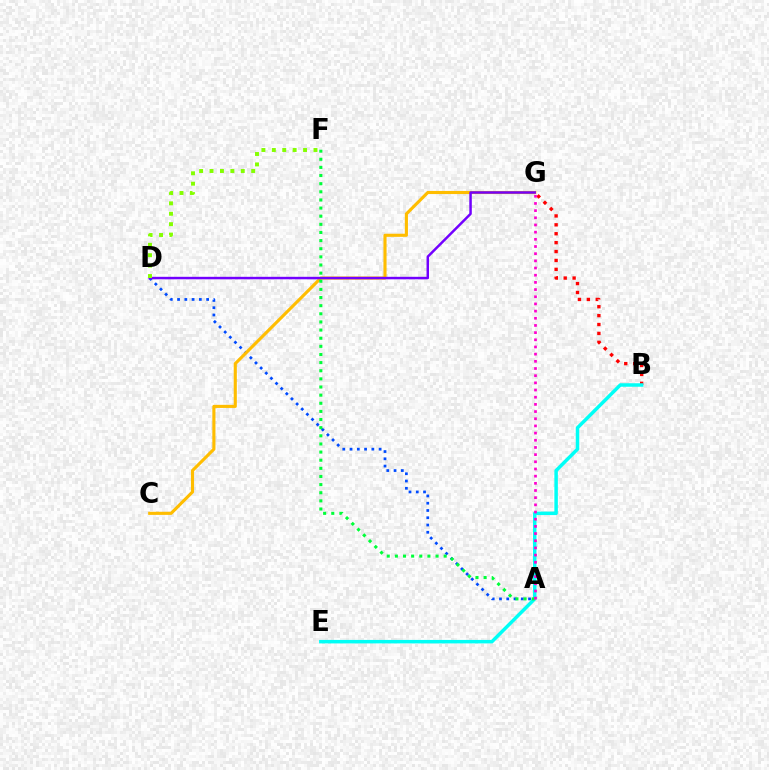{('B', 'G'): [{'color': '#ff0000', 'line_style': 'dotted', 'thickness': 2.42}], ('A', 'D'): [{'color': '#004bff', 'line_style': 'dotted', 'thickness': 1.97}], ('C', 'G'): [{'color': '#ffbd00', 'line_style': 'solid', 'thickness': 2.24}], ('B', 'E'): [{'color': '#00fff6', 'line_style': 'solid', 'thickness': 2.51}], ('D', 'G'): [{'color': '#7200ff', 'line_style': 'solid', 'thickness': 1.79}], ('D', 'F'): [{'color': '#84ff00', 'line_style': 'dotted', 'thickness': 2.83}], ('A', 'F'): [{'color': '#00ff39', 'line_style': 'dotted', 'thickness': 2.21}], ('A', 'G'): [{'color': '#ff00cf', 'line_style': 'dotted', 'thickness': 1.95}]}